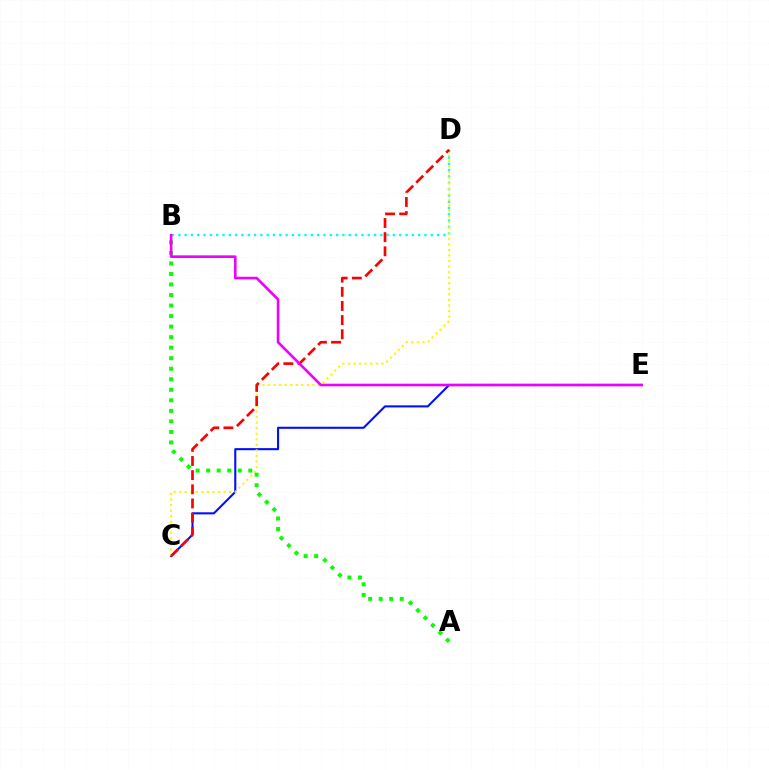{('C', 'E'): [{'color': '#0010ff', 'line_style': 'solid', 'thickness': 1.5}], ('B', 'D'): [{'color': '#00fff6', 'line_style': 'dotted', 'thickness': 1.72}], ('C', 'D'): [{'color': '#fcf500', 'line_style': 'dotted', 'thickness': 1.51}, {'color': '#ff0000', 'line_style': 'dashed', 'thickness': 1.92}], ('A', 'B'): [{'color': '#08ff00', 'line_style': 'dotted', 'thickness': 2.86}], ('B', 'E'): [{'color': '#ee00ff', 'line_style': 'solid', 'thickness': 1.89}]}